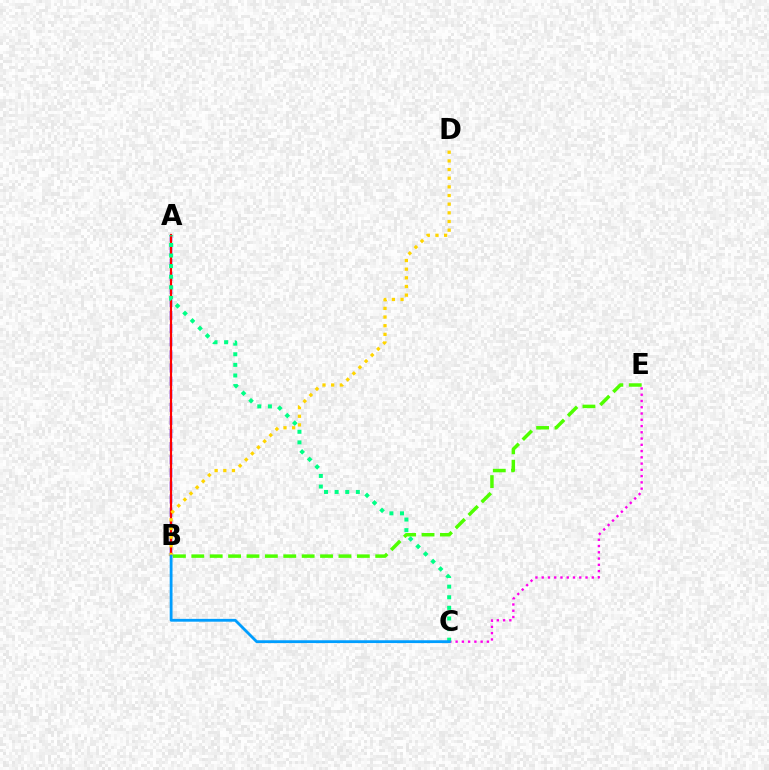{('C', 'E'): [{'color': '#ff00ed', 'line_style': 'dotted', 'thickness': 1.7}], ('A', 'B'): [{'color': '#3700ff', 'line_style': 'dashed', 'thickness': 1.78}, {'color': '#ff0000', 'line_style': 'solid', 'thickness': 1.56}], ('A', 'C'): [{'color': '#00ff86', 'line_style': 'dotted', 'thickness': 2.88}], ('B', 'E'): [{'color': '#4fff00', 'line_style': 'dashed', 'thickness': 2.5}], ('B', 'D'): [{'color': '#ffd500', 'line_style': 'dotted', 'thickness': 2.35}], ('B', 'C'): [{'color': '#009eff', 'line_style': 'solid', 'thickness': 2.03}]}